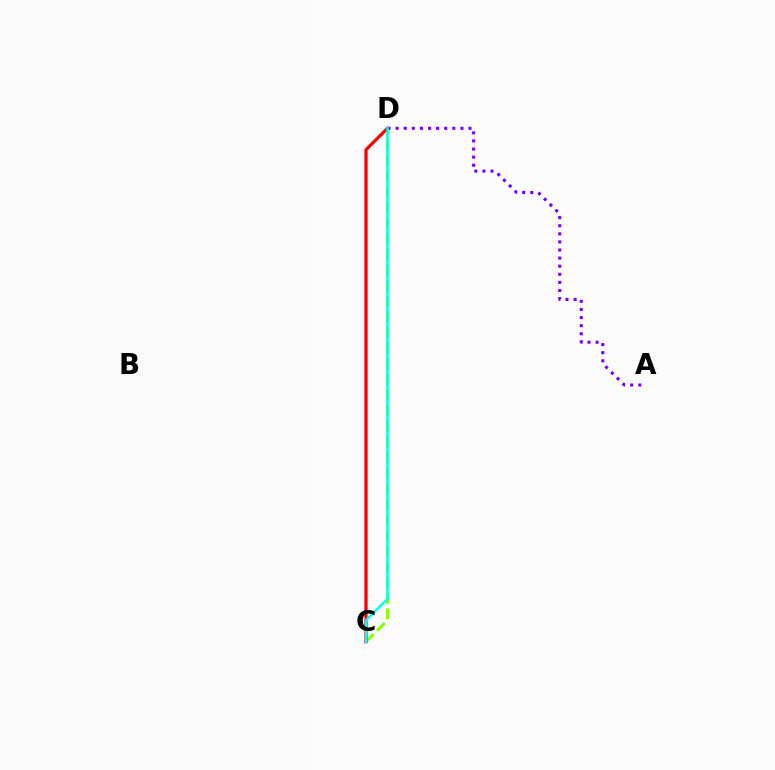{('C', 'D'): [{'color': '#84ff00', 'line_style': 'dashed', 'thickness': 2.12}, {'color': '#ff0000', 'line_style': 'solid', 'thickness': 2.31}, {'color': '#00fff6', 'line_style': 'solid', 'thickness': 1.79}], ('A', 'D'): [{'color': '#7200ff', 'line_style': 'dotted', 'thickness': 2.2}]}